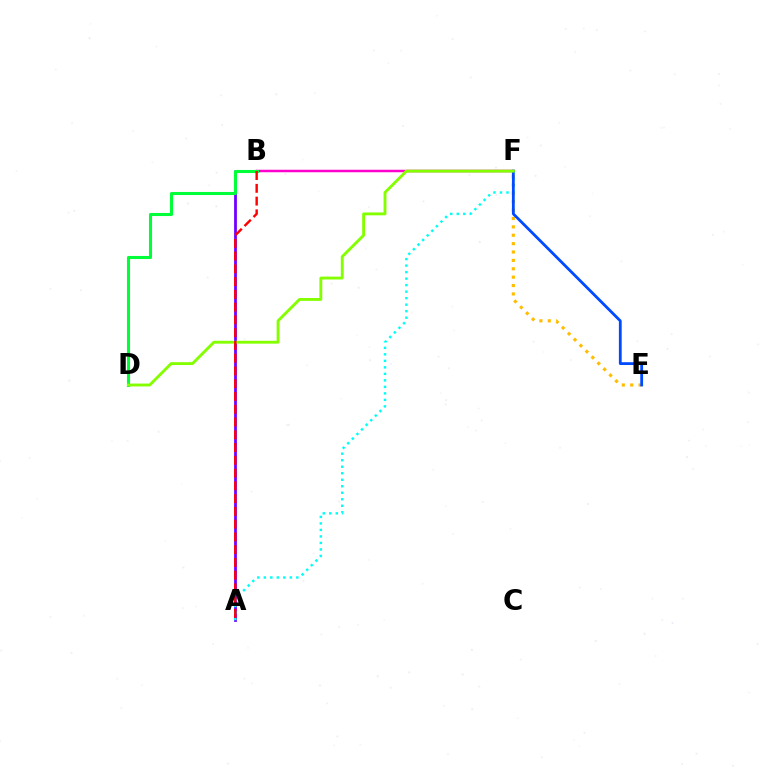{('A', 'B'): [{'color': '#7200ff', 'line_style': 'solid', 'thickness': 2.01}, {'color': '#ff0000', 'line_style': 'dashed', 'thickness': 1.73}], ('B', 'F'): [{'color': '#ff00cf', 'line_style': 'solid', 'thickness': 1.79}], ('B', 'D'): [{'color': '#00ff39', 'line_style': 'solid', 'thickness': 2.21}], ('E', 'F'): [{'color': '#ffbd00', 'line_style': 'dotted', 'thickness': 2.28}, {'color': '#004bff', 'line_style': 'solid', 'thickness': 2.02}], ('A', 'F'): [{'color': '#00fff6', 'line_style': 'dotted', 'thickness': 1.77}], ('D', 'F'): [{'color': '#84ff00', 'line_style': 'solid', 'thickness': 2.07}]}